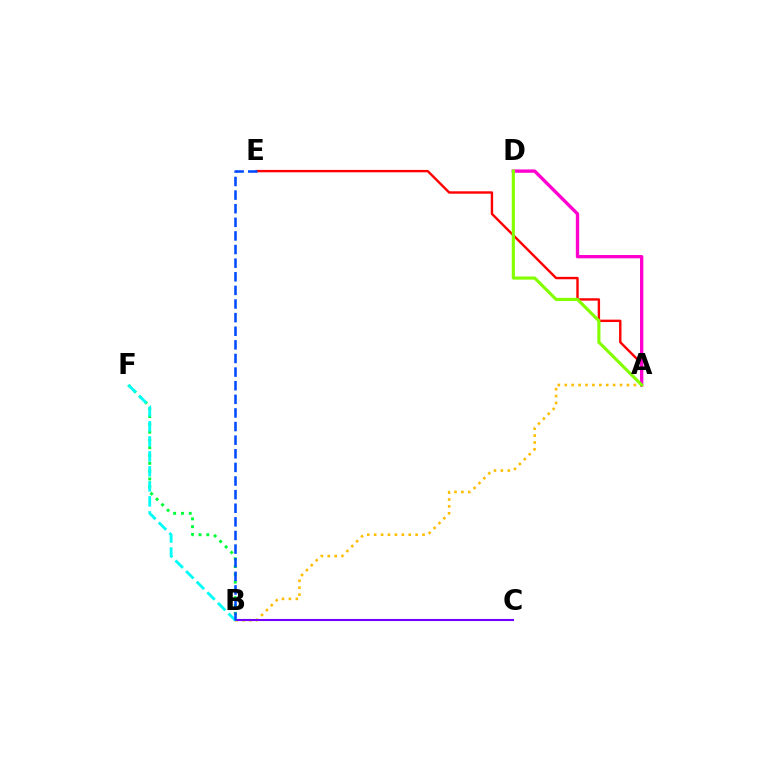{('A', 'E'): [{'color': '#ff0000', 'line_style': 'solid', 'thickness': 1.73}], ('A', 'B'): [{'color': '#ffbd00', 'line_style': 'dotted', 'thickness': 1.88}], ('A', 'D'): [{'color': '#ff00cf', 'line_style': 'solid', 'thickness': 2.4}, {'color': '#84ff00', 'line_style': 'solid', 'thickness': 2.26}], ('B', 'C'): [{'color': '#7200ff', 'line_style': 'solid', 'thickness': 1.5}], ('B', 'F'): [{'color': '#00ff39', 'line_style': 'dotted', 'thickness': 2.12}, {'color': '#00fff6', 'line_style': 'dashed', 'thickness': 2.04}], ('B', 'E'): [{'color': '#004bff', 'line_style': 'dashed', 'thickness': 1.85}]}